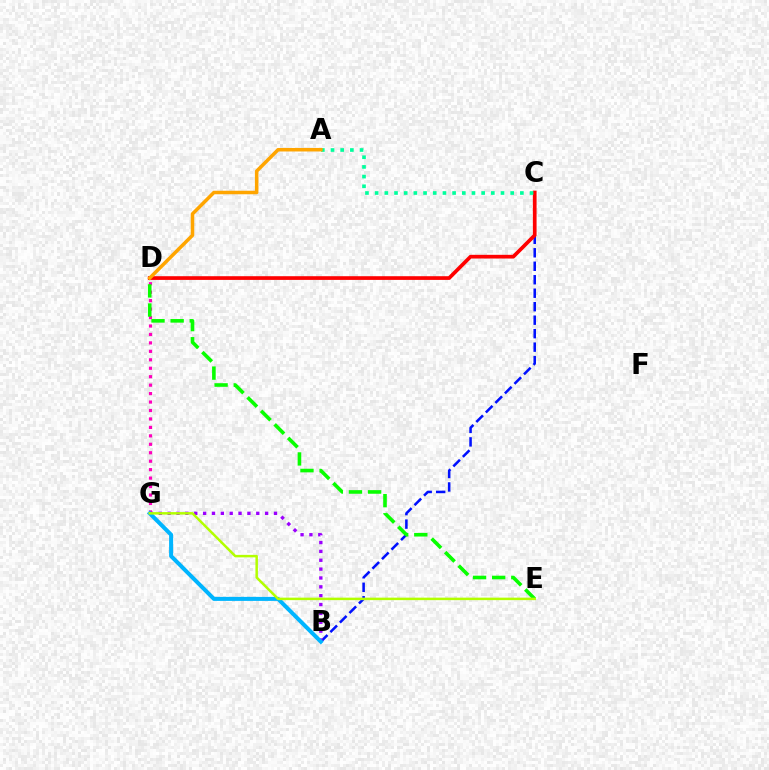{('B', 'C'): [{'color': '#0010ff', 'line_style': 'dashed', 'thickness': 1.83}], ('B', 'G'): [{'color': '#9b00ff', 'line_style': 'dotted', 'thickness': 2.41}, {'color': '#00b5ff', 'line_style': 'solid', 'thickness': 2.9}], ('D', 'G'): [{'color': '#ff00bd', 'line_style': 'dotted', 'thickness': 2.3}], ('D', 'E'): [{'color': '#08ff00', 'line_style': 'dashed', 'thickness': 2.6}], ('C', 'D'): [{'color': '#ff0000', 'line_style': 'solid', 'thickness': 2.66}], ('A', 'C'): [{'color': '#00ff9d', 'line_style': 'dotted', 'thickness': 2.63}], ('A', 'D'): [{'color': '#ffa500', 'line_style': 'solid', 'thickness': 2.53}], ('E', 'G'): [{'color': '#b3ff00', 'line_style': 'solid', 'thickness': 1.79}]}